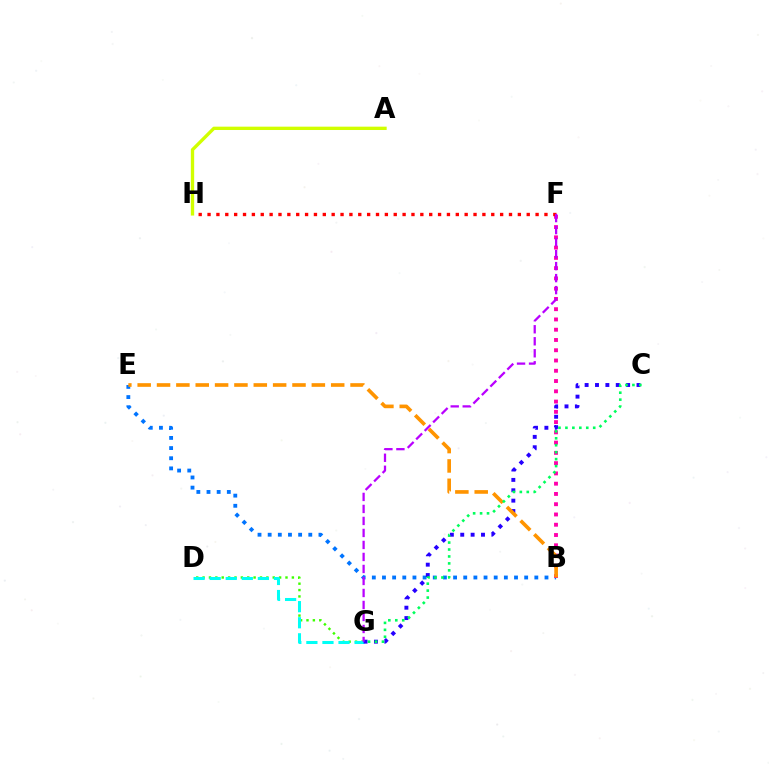{('D', 'G'): [{'color': '#3dff00', 'line_style': 'dotted', 'thickness': 1.73}, {'color': '#00fff6', 'line_style': 'dashed', 'thickness': 2.18}], ('B', 'E'): [{'color': '#0074ff', 'line_style': 'dotted', 'thickness': 2.76}, {'color': '#ff9400', 'line_style': 'dashed', 'thickness': 2.63}], ('B', 'F'): [{'color': '#ff00ac', 'line_style': 'dotted', 'thickness': 2.79}], ('C', 'G'): [{'color': '#2500ff', 'line_style': 'dotted', 'thickness': 2.82}, {'color': '#00ff5c', 'line_style': 'dotted', 'thickness': 1.89}], ('F', 'H'): [{'color': '#ff0000', 'line_style': 'dotted', 'thickness': 2.41}], ('F', 'G'): [{'color': '#b900ff', 'line_style': 'dashed', 'thickness': 1.63}], ('A', 'H'): [{'color': '#d1ff00', 'line_style': 'solid', 'thickness': 2.41}]}